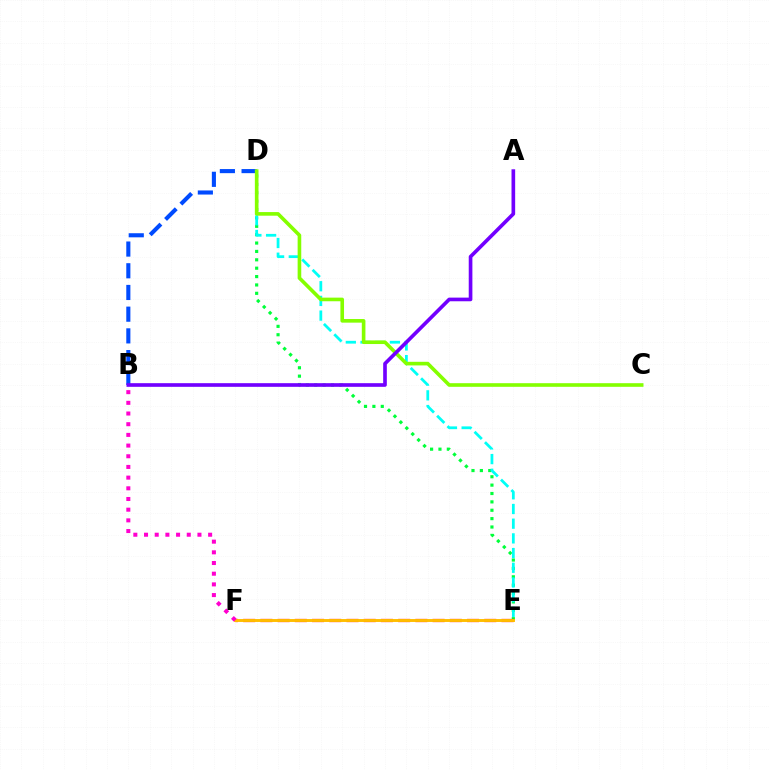{('B', 'D'): [{'color': '#004bff', 'line_style': 'dashed', 'thickness': 2.95}], ('D', 'E'): [{'color': '#00ff39', 'line_style': 'dotted', 'thickness': 2.28}, {'color': '#00fff6', 'line_style': 'dashed', 'thickness': 2.0}], ('E', 'F'): [{'color': '#ff0000', 'line_style': 'dashed', 'thickness': 2.34}, {'color': '#ffbd00', 'line_style': 'solid', 'thickness': 2.1}], ('B', 'F'): [{'color': '#ff00cf', 'line_style': 'dotted', 'thickness': 2.9}], ('C', 'D'): [{'color': '#84ff00', 'line_style': 'solid', 'thickness': 2.61}], ('A', 'B'): [{'color': '#7200ff', 'line_style': 'solid', 'thickness': 2.63}]}